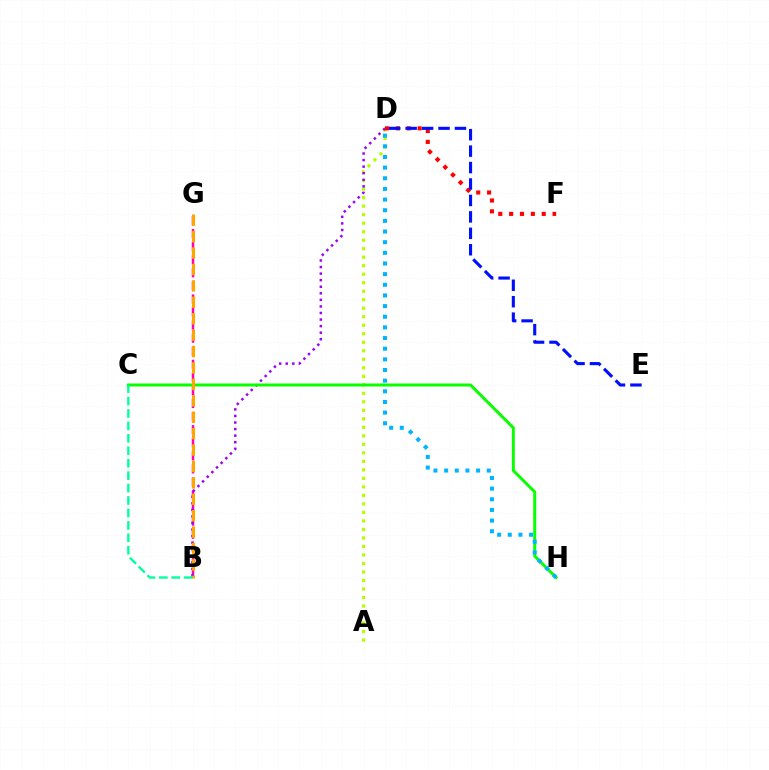{('A', 'D'): [{'color': '#b3ff00', 'line_style': 'dotted', 'thickness': 2.31}], ('B', 'G'): [{'color': '#ff00bd', 'line_style': 'dashed', 'thickness': 1.78}, {'color': '#ffa500', 'line_style': 'dashed', 'thickness': 2.23}], ('B', 'D'): [{'color': '#9b00ff', 'line_style': 'dotted', 'thickness': 1.78}], ('C', 'H'): [{'color': '#08ff00', 'line_style': 'solid', 'thickness': 2.15}], ('D', 'F'): [{'color': '#ff0000', 'line_style': 'dotted', 'thickness': 2.95}], ('D', 'H'): [{'color': '#00b5ff', 'line_style': 'dotted', 'thickness': 2.89}], ('B', 'C'): [{'color': '#00ff9d', 'line_style': 'dashed', 'thickness': 1.69}], ('D', 'E'): [{'color': '#0010ff', 'line_style': 'dashed', 'thickness': 2.23}]}